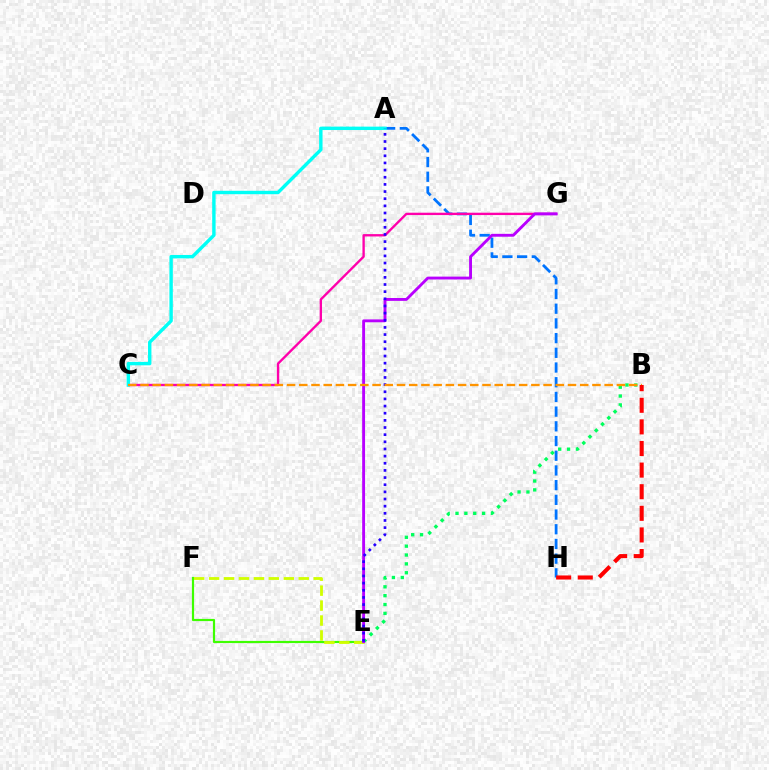{('E', 'F'): [{'color': '#3dff00', 'line_style': 'solid', 'thickness': 1.58}, {'color': '#d1ff00', 'line_style': 'dashed', 'thickness': 2.03}], ('B', 'E'): [{'color': '#00ff5c', 'line_style': 'dotted', 'thickness': 2.41}], ('A', 'H'): [{'color': '#0074ff', 'line_style': 'dashed', 'thickness': 2.0}], ('C', 'G'): [{'color': '#ff00ac', 'line_style': 'solid', 'thickness': 1.7}], ('E', 'G'): [{'color': '#b900ff', 'line_style': 'solid', 'thickness': 2.07}], ('A', 'C'): [{'color': '#00fff6', 'line_style': 'solid', 'thickness': 2.45}], ('A', 'E'): [{'color': '#2500ff', 'line_style': 'dotted', 'thickness': 1.94}], ('B', 'C'): [{'color': '#ff9400', 'line_style': 'dashed', 'thickness': 1.66}], ('B', 'H'): [{'color': '#ff0000', 'line_style': 'dashed', 'thickness': 2.94}]}